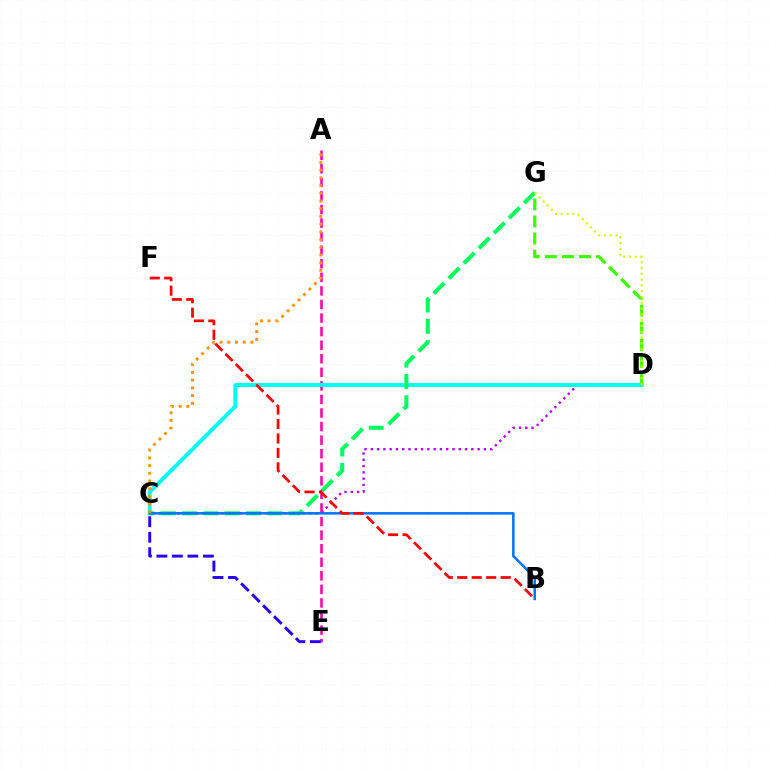{('C', 'D'): [{'color': '#b900ff', 'line_style': 'dotted', 'thickness': 1.71}, {'color': '#00fff6', 'line_style': 'solid', 'thickness': 2.82}], ('A', 'E'): [{'color': '#ff00ac', 'line_style': 'dashed', 'thickness': 1.84}], ('C', 'E'): [{'color': '#2500ff', 'line_style': 'dashed', 'thickness': 2.11}], ('C', 'G'): [{'color': '#00ff5c', 'line_style': 'dashed', 'thickness': 2.9}], ('B', 'C'): [{'color': '#0074ff', 'line_style': 'solid', 'thickness': 1.82}], ('D', 'G'): [{'color': '#3dff00', 'line_style': 'dashed', 'thickness': 2.32}, {'color': '#d1ff00', 'line_style': 'dotted', 'thickness': 1.57}], ('B', 'F'): [{'color': '#ff0000', 'line_style': 'dashed', 'thickness': 1.97}], ('A', 'C'): [{'color': '#ff9400', 'line_style': 'dotted', 'thickness': 2.1}]}